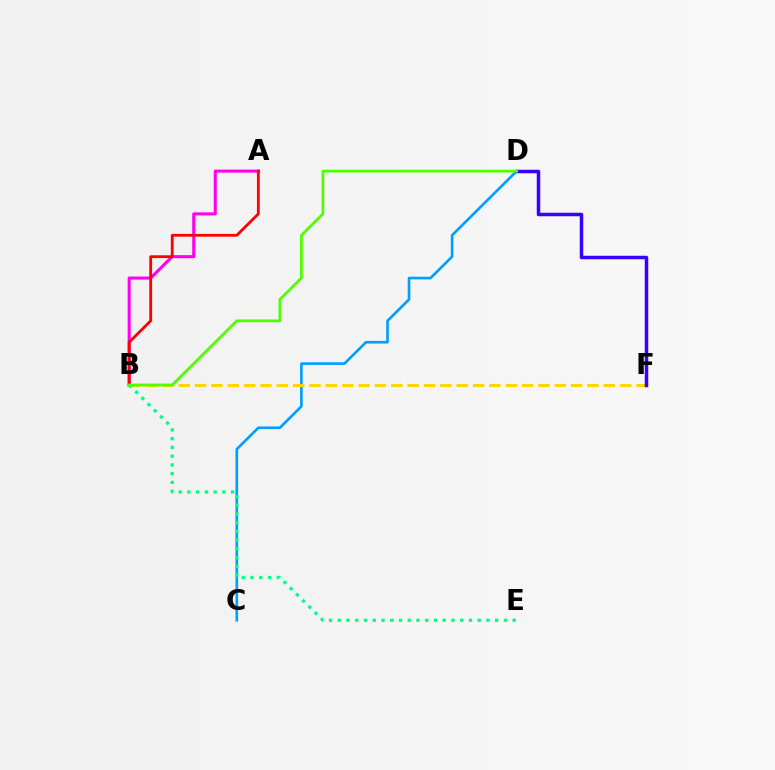{('C', 'D'): [{'color': '#009eff', 'line_style': 'solid', 'thickness': 1.89}], ('A', 'B'): [{'color': '#ff00ed', 'line_style': 'solid', 'thickness': 2.2}, {'color': '#ff0000', 'line_style': 'solid', 'thickness': 2.01}], ('B', 'F'): [{'color': '#ffd500', 'line_style': 'dashed', 'thickness': 2.22}], ('D', 'F'): [{'color': '#3700ff', 'line_style': 'solid', 'thickness': 2.51}], ('B', 'E'): [{'color': '#00ff86', 'line_style': 'dotted', 'thickness': 2.38}], ('B', 'D'): [{'color': '#4fff00', 'line_style': 'solid', 'thickness': 1.99}]}